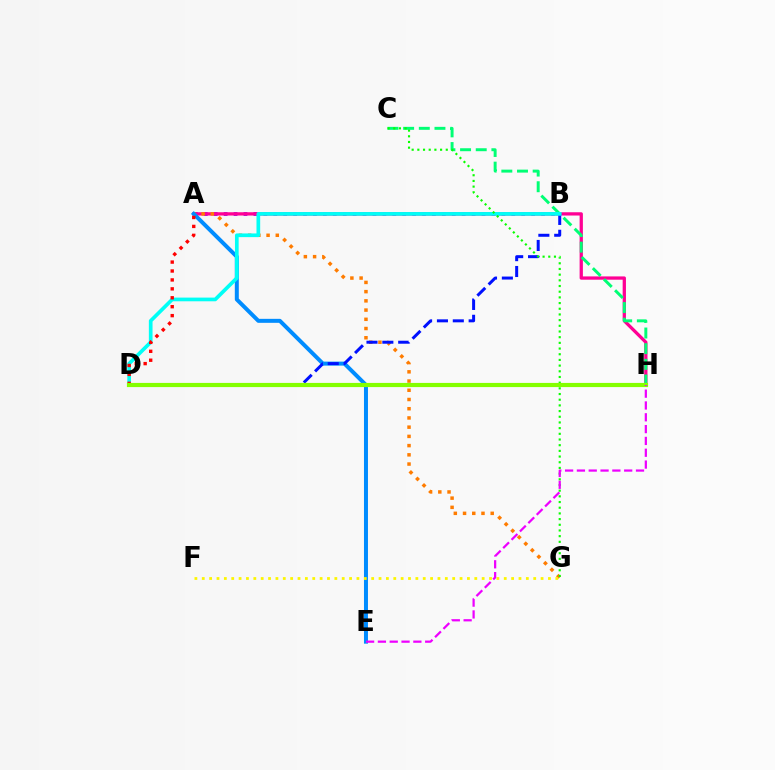{('A', 'B'): [{'color': '#7200ff', 'line_style': 'dotted', 'thickness': 2.7}], ('A', 'H'): [{'color': '#ff0094', 'line_style': 'solid', 'thickness': 2.36}], ('C', 'H'): [{'color': '#00ff74', 'line_style': 'dashed', 'thickness': 2.13}], ('A', 'G'): [{'color': '#ff7c00', 'line_style': 'dotted', 'thickness': 2.51}], ('A', 'E'): [{'color': '#008cff', 'line_style': 'solid', 'thickness': 2.87}], ('B', 'D'): [{'color': '#0010ff', 'line_style': 'dashed', 'thickness': 2.15}, {'color': '#00fff6', 'line_style': 'solid', 'thickness': 2.66}], ('F', 'G'): [{'color': '#fcf500', 'line_style': 'dotted', 'thickness': 2.0}], ('C', 'G'): [{'color': '#08ff00', 'line_style': 'dotted', 'thickness': 1.54}], ('A', 'D'): [{'color': '#ff0000', 'line_style': 'dotted', 'thickness': 2.42}], ('D', 'H'): [{'color': '#84ff00', 'line_style': 'solid', 'thickness': 3.0}], ('E', 'H'): [{'color': '#ee00ff', 'line_style': 'dashed', 'thickness': 1.61}]}